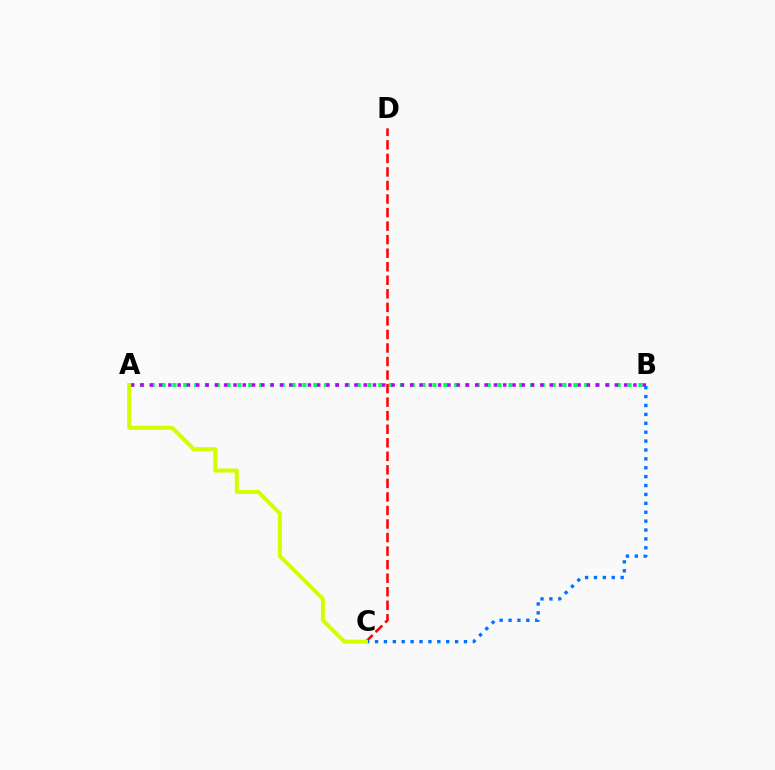{('A', 'B'): [{'color': '#00ff5c', 'line_style': 'dotted', 'thickness': 2.94}, {'color': '#b900ff', 'line_style': 'dotted', 'thickness': 2.53}], ('C', 'D'): [{'color': '#ff0000', 'line_style': 'dashed', 'thickness': 1.84}], ('B', 'C'): [{'color': '#0074ff', 'line_style': 'dotted', 'thickness': 2.42}], ('A', 'C'): [{'color': '#d1ff00', 'line_style': 'solid', 'thickness': 2.89}]}